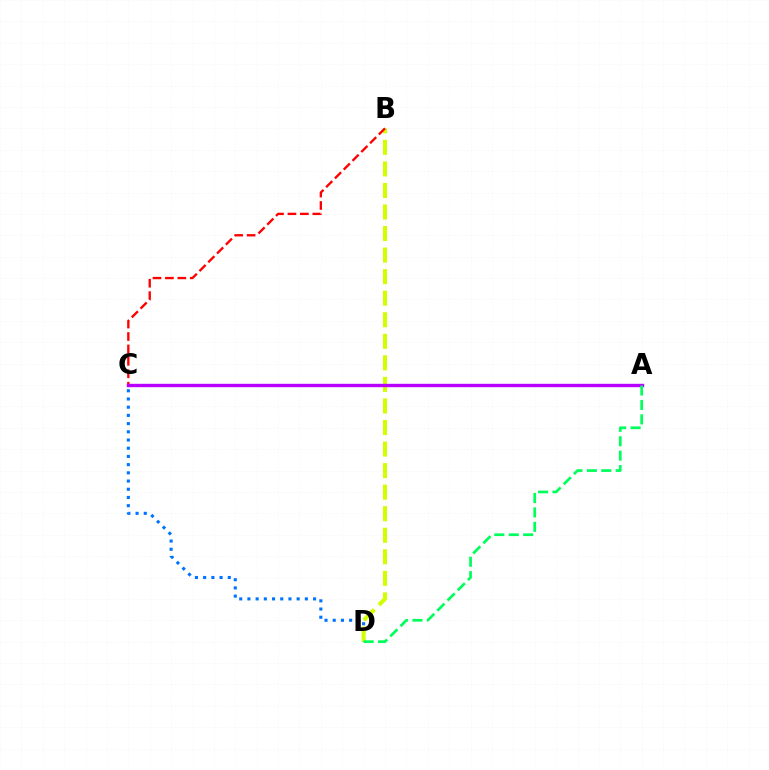{('C', 'D'): [{'color': '#0074ff', 'line_style': 'dotted', 'thickness': 2.23}], ('B', 'D'): [{'color': '#d1ff00', 'line_style': 'dashed', 'thickness': 2.93}], ('B', 'C'): [{'color': '#ff0000', 'line_style': 'dashed', 'thickness': 1.69}], ('A', 'C'): [{'color': '#b900ff', 'line_style': 'solid', 'thickness': 2.43}], ('A', 'D'): [{'color': '#00ff5c', 'line_style': 'dashed', 'thickness': 1.96}]}